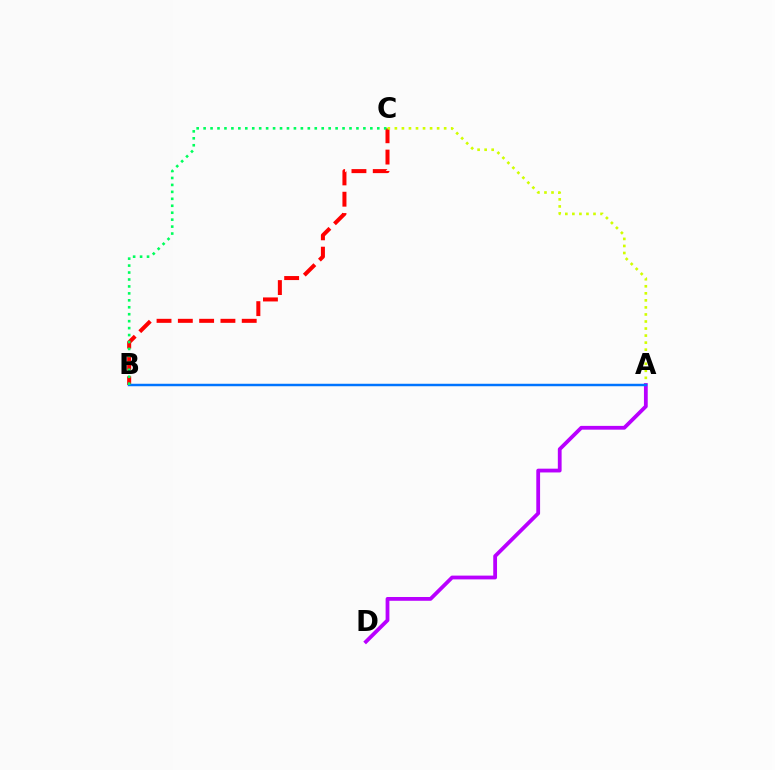{('B', 'C'): [{'color': '#ff0000', 'line_style': 'dashed', 'thickness': 2.89}, {'color': '#00ff5c', 'line_style': 'dotted', 'thickness': 1.89}], ('A', 'C'): [{'color': '#d1ff00', 'line_style': 'dotted', 'thickness': 1.91}], ('A', 'D'): [{'color': '#b900ff', 'line_style': 'solid', 'thickness': 2.72}], ('A', 'B'): [{'color': '#0074ff', 'line_style': 'solid', 'thickness': 1.78}]}